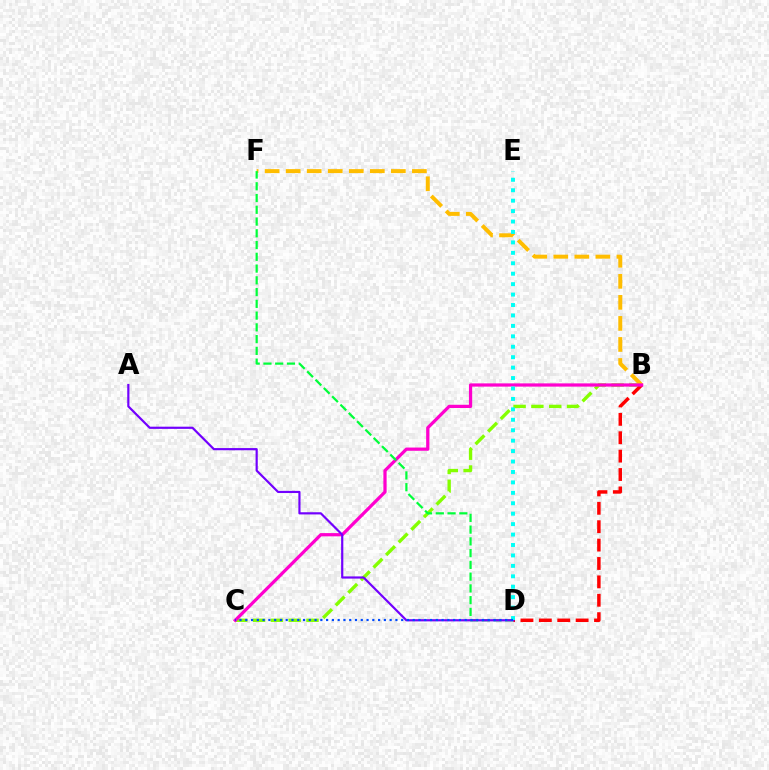{('B', 'C'): [{'color': '#84ff00', 'line_style': 'dashed', 'thickness': 2.42}, {'color': '#ff00cf', 'line_style': 'solid', 'thickness': 2.33}], ('B', 'D'): [{'color': '#ff0000', 'line_style': 'dashed', 'thickness': 2.5}], ('B', 'F'): [{'color': '#ffbd00', 'line_style': 'dashed', 'thickness': 2.86}], ('D', 'F'): [{'color': '#00ff39', 'line_style': 'dashed', 'thickness': 1.6}], ('A', 'D'): [{'color': '#7200ff', 'line_style': 'solid', 'thickness': 1.57}], ('D', 'E'): [{'color': '#00fff6', 'line_style': 'dotted', 'thickness': 2.83}], ('C', 'D'): [{'color': '#004bff', 'line_style': 'dotted', 'thickness': 1.57}]}